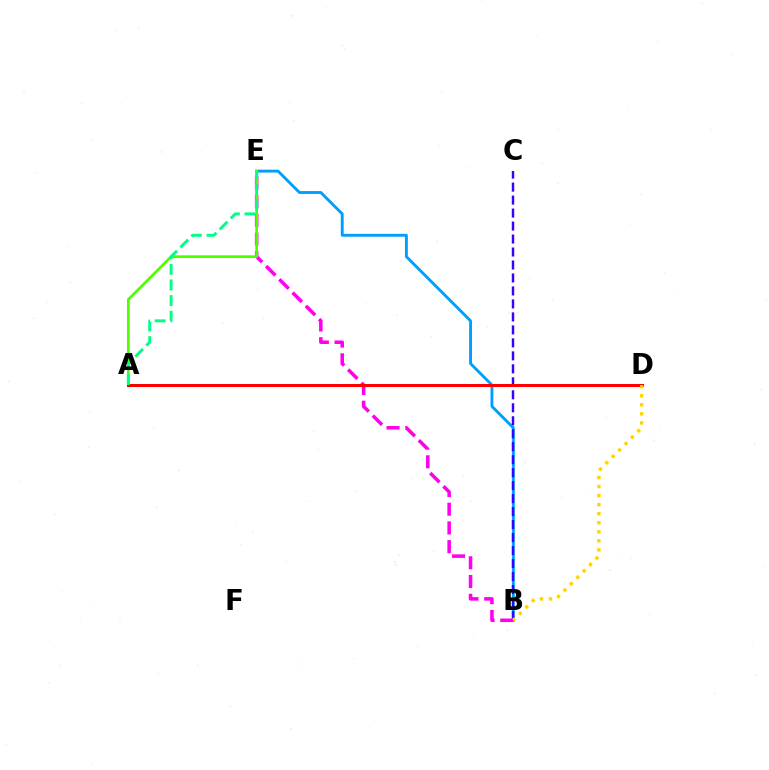{('B', 'E'): [{'color': '#009eff', 'line_style': 'solid', 'thickness': 2.07}, {'color': '#ff00ed', 'line_style': 'dashed', 'thickness': 2.55}], ('B', 'C'): [{'color': '#3700ff', 'line_style': 'dashed', 'thickness': 1.76}], ('A', 'E'): [{'color': '#4fff00', 'line_style': 'solid', 'thickness': 1.97}, {'color': '#00ff86', 'line_style': 'dashed', 'thickness': 2.12}], ('A', 'D'): [{'color': '#ff0000', 'line_style': 'solid', 'thickness': 2.16}], ('B', 'D'): [{'color': '#ffd500', 'line_style': 'dotted', 'thickness': 2.46}]}